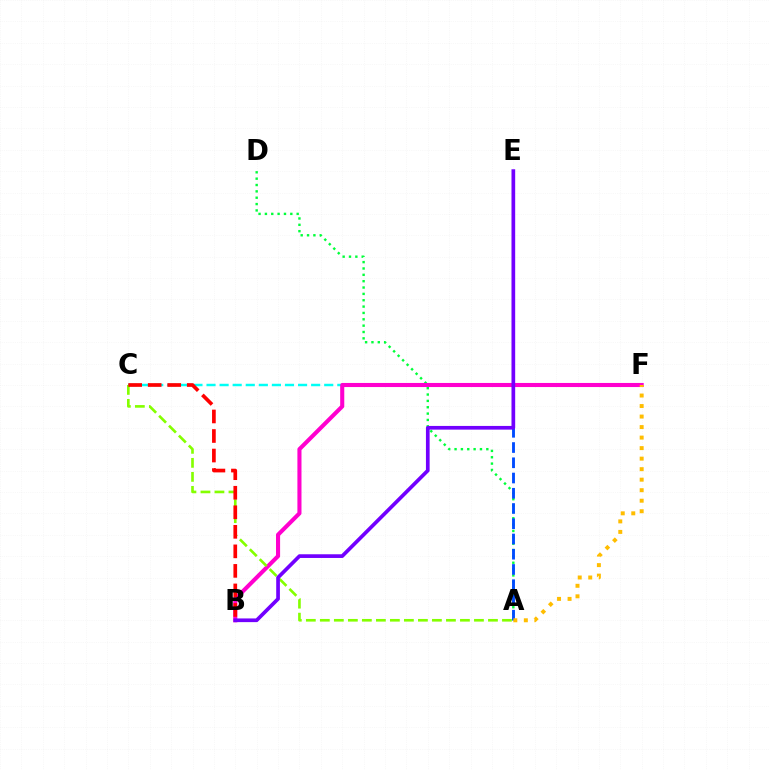{('A', 'D'): [{'color': '#00ff39', 'line_style': 'dotted', 'thickness': 1.73}], ('A', 'E'): [{'color': '#004bff', 'line_style': 'dashed', 'thickness': 2.07}], ('C', 'F'): [{'color': '#00fff6', 'line_style': 'dashed', 'thickness': 1.78}], ('B', 'F'): [{'color': '#ff00cf', 'line_style': 'solid', 'thickness': 2.94}], ('A', 'C'): [{'color': '#84ff00', 'line_style': 'dashed', 'thickness': 1.9}], ('B', 'C'): [{'color': '#ff0000', 'line_style': 'dashed', 'thickness': 2.65}], ('B', 'E'): [{'color': '#7200ff', 'line_style': 'solid', 'thickness': 2.66}], ('A', 'F'): [{'color': '#ffbd00', 'line_style': 'dotted', 'thickness': 2.86}]}